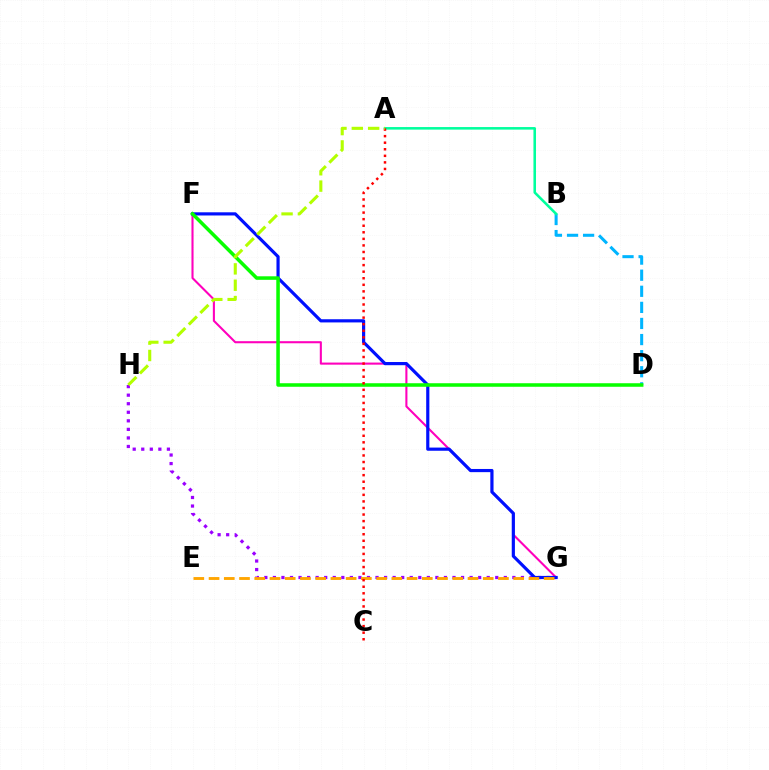{('G', 'H'): [{'color': '#9b00ff', 'line_style': 'dotted', 'thickness': 2.32}], ('B', 'D'): [{'color': '#00b5ff', 'line_style': 'dashed', 'thickness': 2.19}], ('A', 'B'): [{'color': '#00ff9d', 'line_style': 'solid', 'thickness': 1.84}], ('F', 'G'): [{'color': '#ff00bd', 'line_style': 'solid', 'thickness': 1.5}, {'color': '#0010ff', 'line_style': 'solid', 'thickness': 2.29}], ('E', 'G'): [{'color': '#ffa500', 'line_style': 'dashed', 'thickness': 2.07}], ('D', 'F'): [{'color': '#08ff00', 'line_style': 'solid', 'thickness': 2.54}], ('A', 'C'): [{'color': '#ff0000', 'line_style': 'dotted', 'thickness': 1.78}], ('A', 'H'): [{'color': '#b3ff00', 'line_style': 'dashed', 'thickness': 2.22}]}